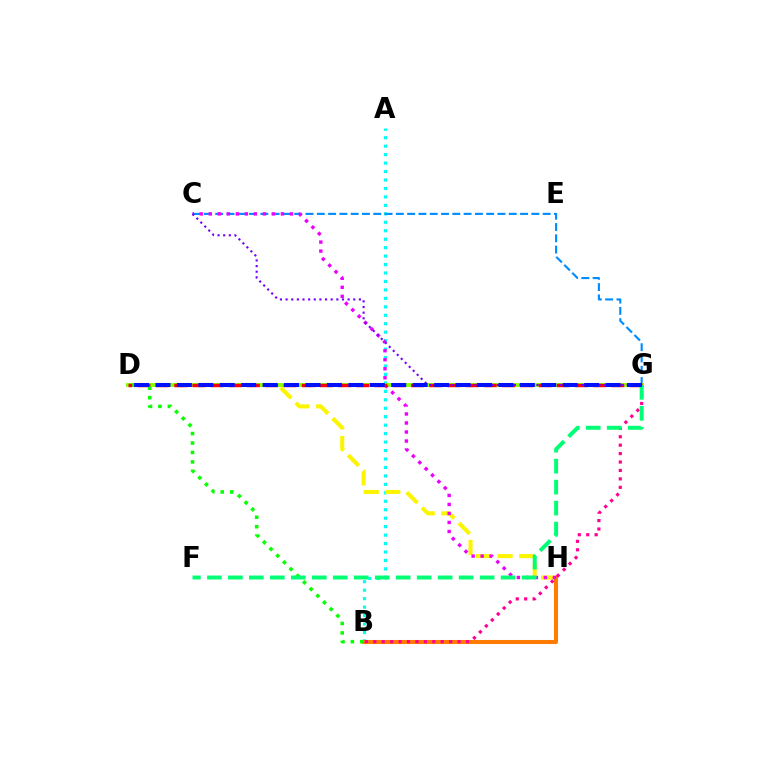{('A', 'B'): [{'color': '#00fff6', 'line_style': 'dotted', 'thickness': 2.3}], ('C', 'G'): [{'color': '#008cff', 'line_style': 'dashed', 'thickness': 1.53}, {'color': '#7200ff', 'line_style': 'dotted', 'thickness': 1.53}], ('D', 'H'): [{'color': '#fcf500', 'line_style': 'dashed', 'thickness': 2.94}], ('D', 'G'): [{'color': '#84ff00', 'line_style': 'solid', 'thickness': 2.79}, {'color': '#ff0000', 'line_style': 'dashed', 'thickness': 2.48}, {'color': '#0010ff', 'line_style': 'dashed', 'thickness': 2.91}], ('B', 'H'): [{'color': '#ff7c00', 'line_style': 'solid', 'thickness': 2.92}], ('C', 'H'): [{'color': '#ee00ff', 'line_style': 'dotted', 'thickness': 2.45}], ('B', 'G'): [{'color': '#ff0094', 'line_style': 'dotted', 'thickness': 2.29}], ('B', 'D'): [{'color': '#08ff00', 'line_style': 'dotted', 'thickness': 2.57}], ('F', 'G'): [{'color': '#00ff74', 'line_style': 'dashed', 'thickness': 2.85}]}